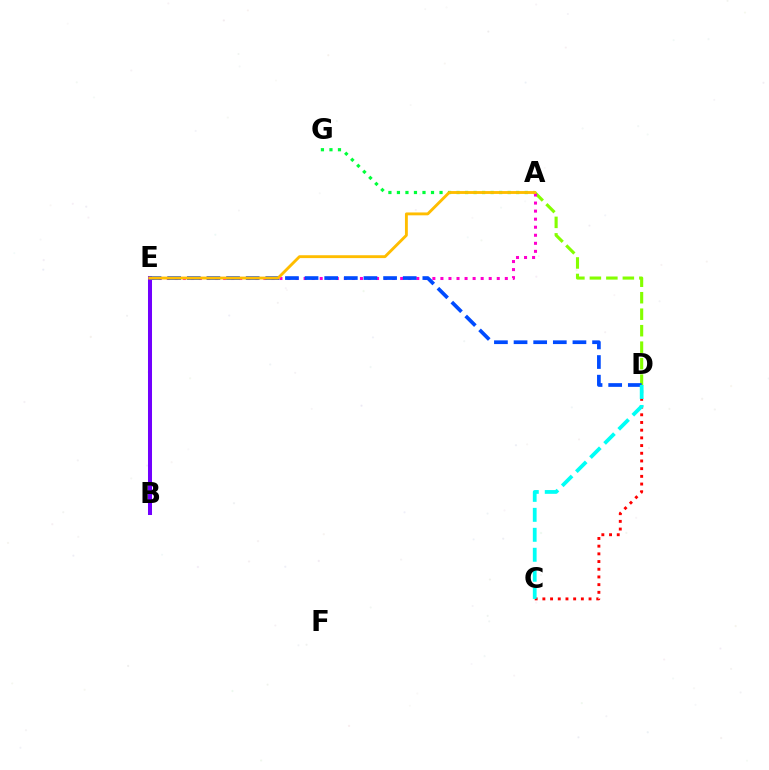{('A', 'D'): [{'color': '#84ff00', 'line_style': 'dashed', 'thickness': 2.24}], ('B', 'E'): [{'color': '#7200ff', 'line_style': 'solid', 'thickness': 2.89}], ('C', 'D'): [{'color': '#ff0000', 'line_style': 'dotted', 'thickness': 2.09}, {'color': '#00fff6', 'line_style': 'dashed', 'thickness': 2.71}], ('A', 'G'): [{'color': '#00ff39', 'line_style': 'dotted', 'thickness': 2.31}], ('A', 'E'): [{'color': '#ff00cf', 'line_style': 'dotted', 'thickness': 2.19}, {'color': '#ffbd00', 'line_style': 'solid', 'thickness': 2.07}], ('D', 'E'): [{'color': '#004bff', 'line_style': 'dashed', 'thickness': 2.67}]}